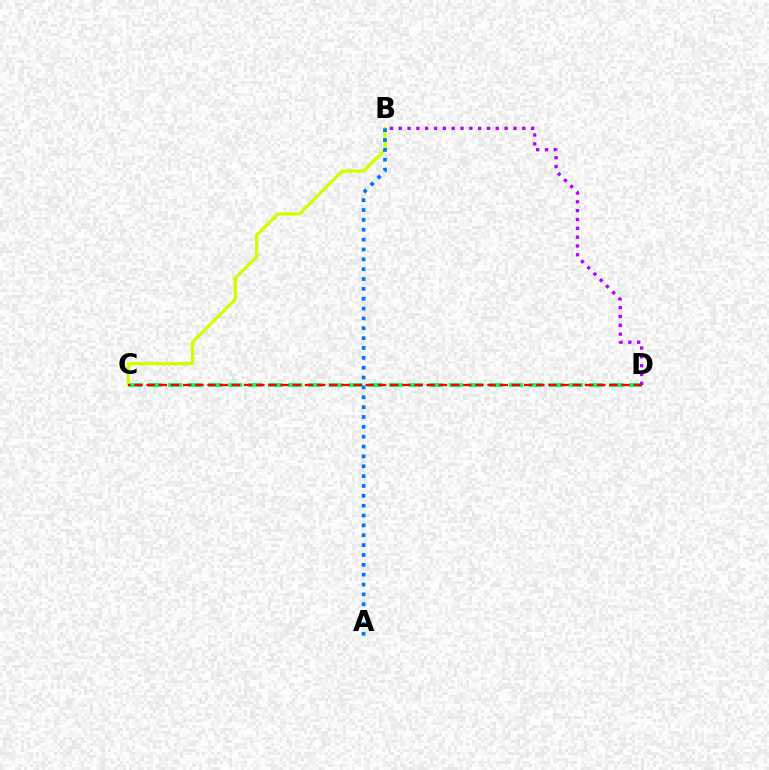{('C', 'D'): [{'color': '#00ff5c', 'line_style': 'dashed', 'thickness': 2.72}, {'color': '#ff0000', 'line_style': 'dashed', 'thickness': 1.65}], ('B', 'C'): [{'color': '#d1ff00', 'line_style': 'solid', 'thickness': 2.36}], ('B', 'D'): [{'color': '#b900ff', 'line_style': 'dotted', 'thickness': 2.4}], ('A', 'B'): [{'color': '#0074ff', 'line_style': 'dotted', 'thickness': 2.68}]}